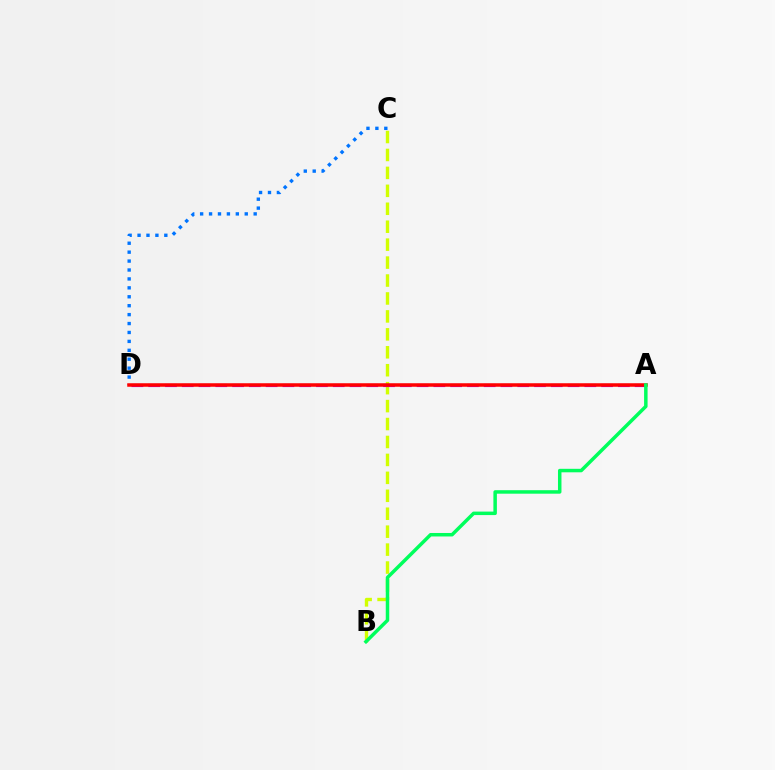{('C', 'D'): [{'color': '#0074ff', 'line_style': 'dotted', 'thickness': 2.42}], ('B', 'C'): [{'color': '#d1ff00', 'line_style': 'dashed', 'thickness': 2.44}], ('A', 'D'): [{'color': '#b900ff', 'line_style': 'dashed', 'thickness': 2.28}, {'color': '#ff0000', 'line_style': 'solid', 'thickness': 2.52}], ('A', 'B'): [{'color': '#00ff5c', 'line_style': 'solid', 'thickness': 2.51}]}